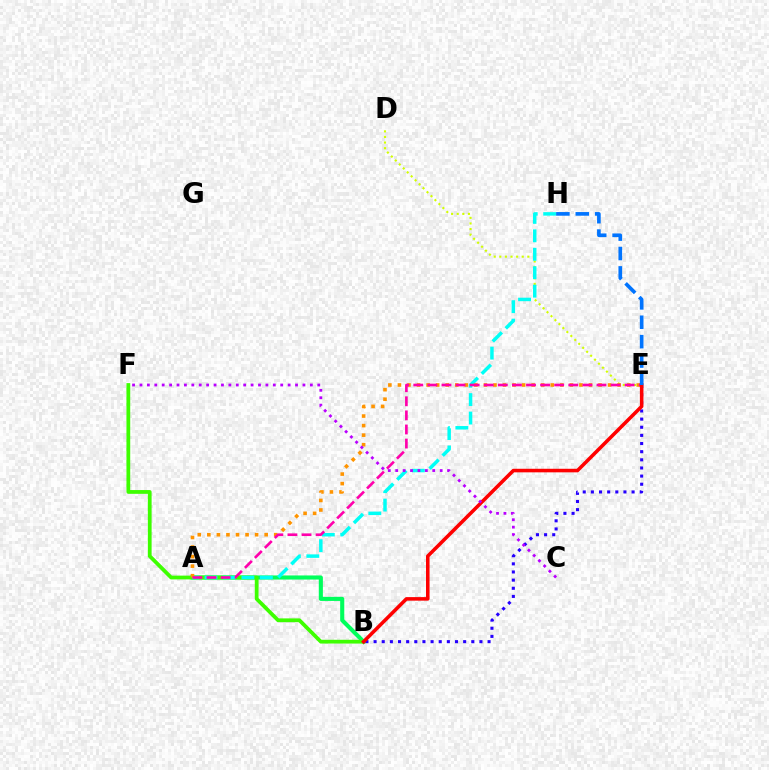{('D', 'E'): [{'color': '#d1ff00', 'line_style': 'dotted', 'thickness': 1.52}], ('A', 'B'): [{'color': '#00ff5c', 'line_style': 'solid', 'thickness': 2.95}], ('B', 'F'): [{'color': '#3dff00', 'line_style': 'solid', 'thickness': 2.72}], ('A', 'H'): [{'color': '#00fff6', 'line_style': 'dashed', 'thickness': 2.51}], ('B', 'E'): [{'color': '#2500ff', 'line_style': 'dotted', 'thickness': 2.21}, {'color': '#ff0000', 'line_style': 'solid', 'thickness': 2.56}], ('A', 'E'): [{'color': '#ff9400', 'line_style': 'dotted', 'thickness': 2.6}, {'color': '#ff00ac', 'line_style': 'dashed', 'thickness': 1.91}], ('C', 'F'): [{'color': '#b900ff', 'line_style': 'dotted', 'thickness': 2.01}], ('E', 'H'): [{'color': '#0074ff', 'line_style': 'dashed', 'thickness': 2.64}]}